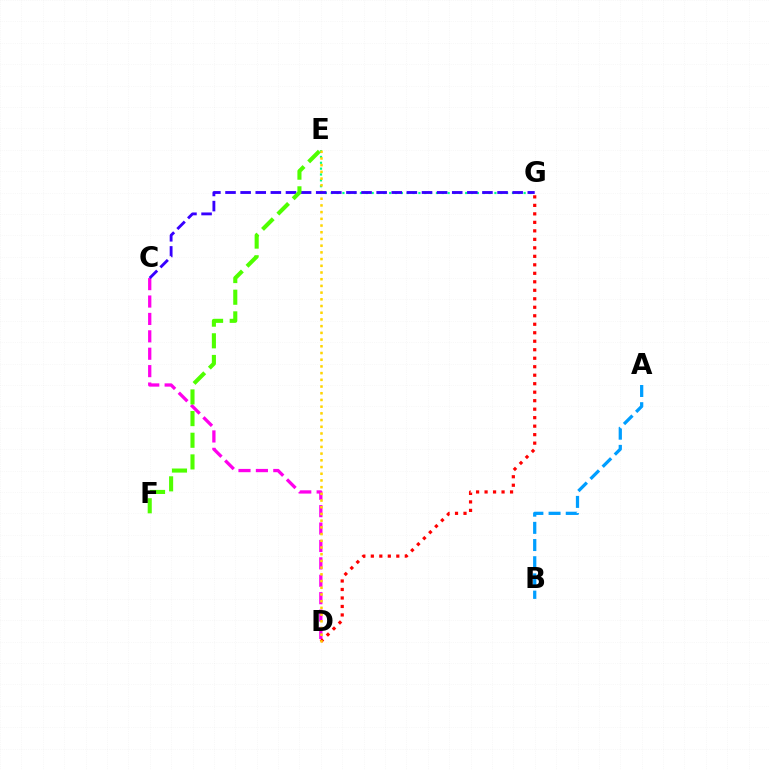{('E', 'G'): [{'color': '#00ff86', 'line_style': 'dotted', 'thickness': 1.59}], ('C', 'D'): [{'color': '#ff00ed', 'line_style': 'dashed', 'thickness': 2.36}], ('D', 'G'): [{'color': '#ff0000', 'line_style': 'dotted', 'thickness': 2.31}], ('D', 'E'): [{'color': '#ffd500', 'line_style': 'dotted', 'thickness': 1.82}], ('C', 'G'): [{'color': '#3700ff', 'line_style': 'dashed', 'thickness': 2.05}], ('A', 'B'): [{'color': '#009eff', 'line_style': 'dashed', 'thickness': 2.33}], ('E', 'F'): [{'color': '#4fff00', 'line_style': 'dashed', 'thickness': 2.94}]}